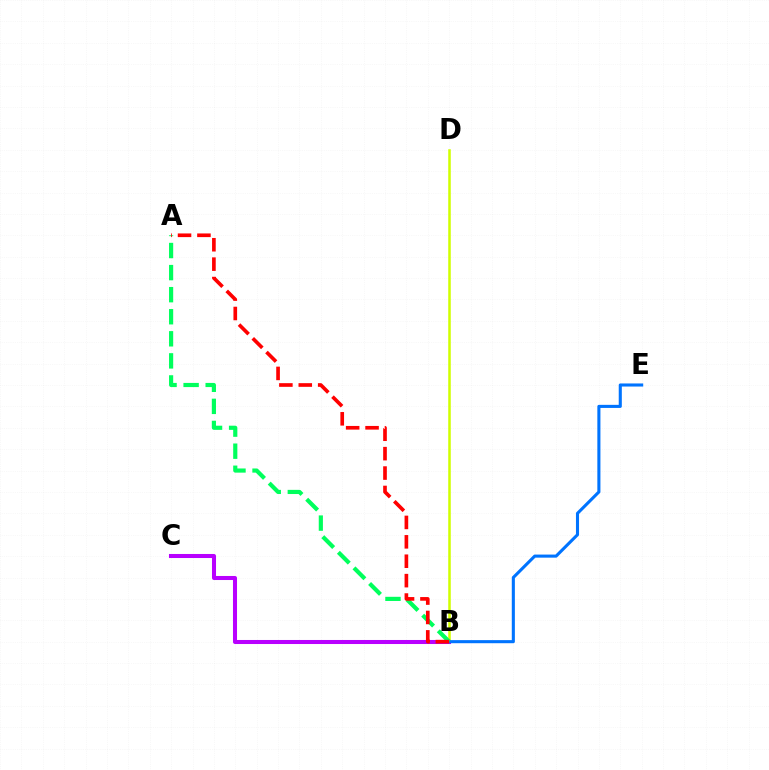{('B', 'D'): [{'color': '#d1ff00', 'line_style': 'solid', 'thickness': 1.83}], ('B', 'C'): [{'color': '#b900ff', 'line_style': 'solid', 'thickness': 2.91}], ('B', 'E'): [{'color': '#0074ff', 'line_style': 'solid', 'thickness': 2.22}], ('A', 'B'): [{'color': '#00ff5c', 'line_style': 'dashed', 'thickness': 3.0}, {'color': '#ff0000', 'line_style': 'dashed', 'thickness': 2.64}]}